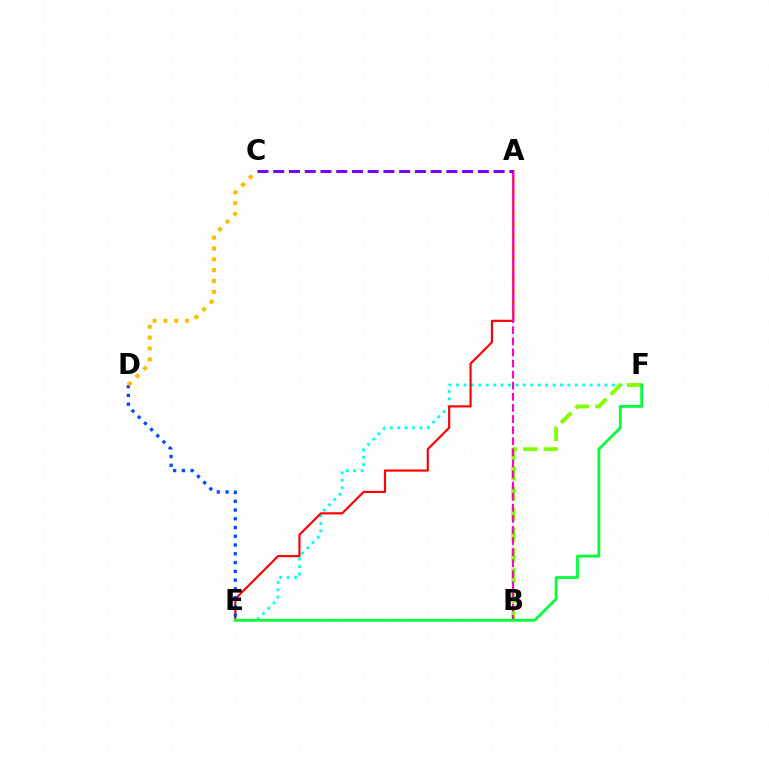{('E', 'F'): [{'color': '#00fff6', 'line_style': 'dotted', 'thickness': 2.02}, {'color': '#00ff39', 'line_style': 'solid', 'thickness': 2.01}], ('B', 'F'): [{'color': '#84ff00', 'line_style': 'dashed', 'thickness': 2.78}], ('A', 'E'): [{'color': '#ff0000', 'line_style': 'solid', 'thickness': 1.56}], ('A', 'B'): [{'color': '#ff00cf', 'line_style': 'dashed', 'thickness': 1.51}], ('D', 'E'): [{'color': '#004bff', 'line_style': 'dotted', 'thickness': 2.38}], ('C', 'D'): [{'color': '#ffbd00', 'line_style': 'dotted', 'thickness': 2.94}], ('A', 'C'): [{'color': '#7200ff', 'line_style': 'dashed', 'thickness': 2.14}]}